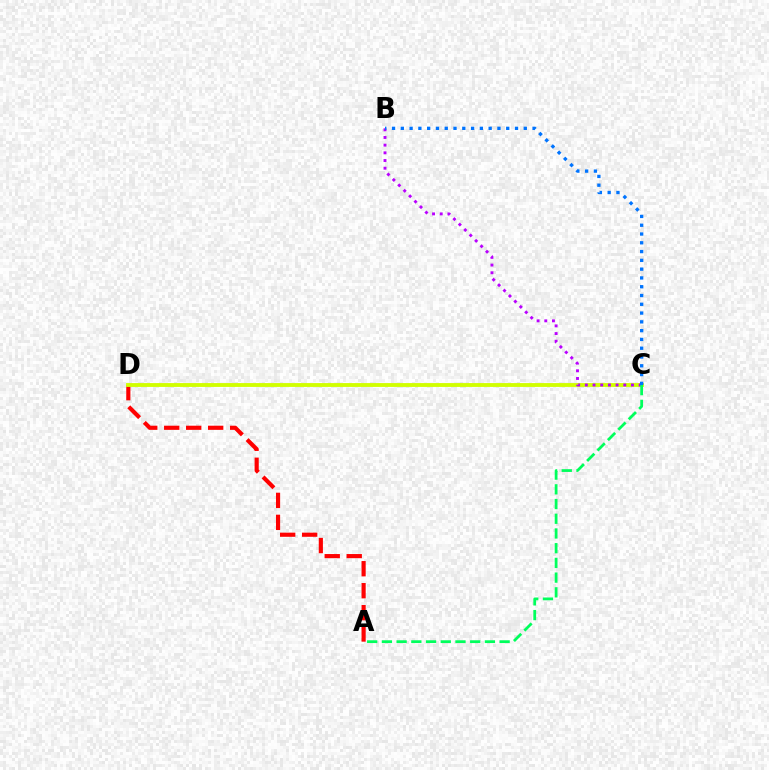{('A', 'D'): [{'color': '#ff0000', 'line_style': 'dashed', 'thickness': 2.99}], ('C', 'D'): [{'color': '#d1ff00', 'line_style': 'solid', 'thickness': 2.77}], ('B', 'C'): [{'color': '#b900ff', 'line_style': 'dotted', 'thickness': 2.09}, {'color': '#0074ff', 'line_style': 'dotted', 'thickness': 2.39}], ('A', 'C'): [{'color': '#00ff5c', 'line_style': 'dashed', 'thickness': 2.0}]}